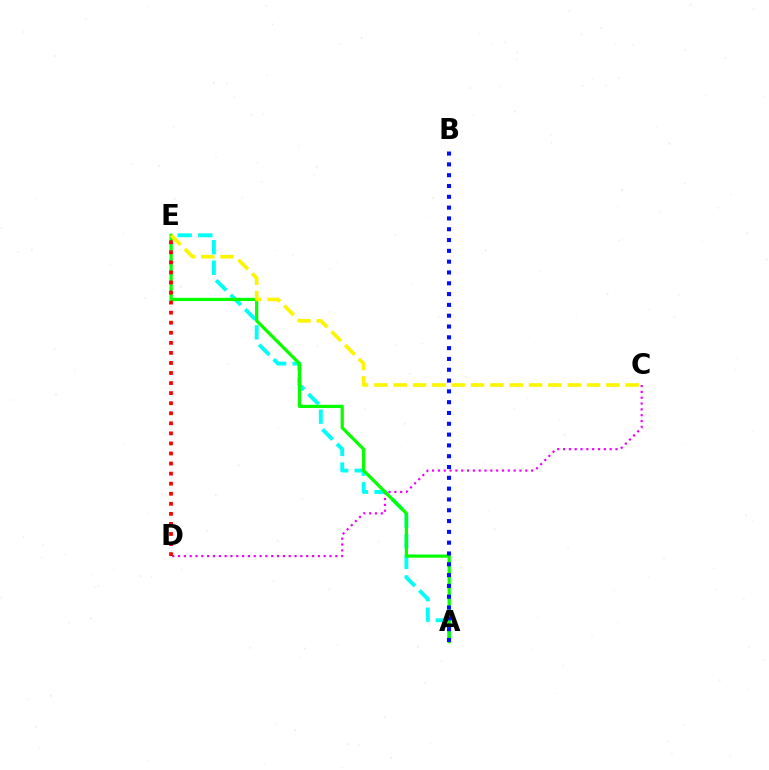{('A', 'E'): [{'color': '#00fff6', 'line_style': 'dashed', 'thickness': 2.79}, {'color': '#08ff00', 'line_style': 'solid', 'thickness': 2.32}], ('C', 'D'): [{'color': '#ee00ff', 'line_style': 'dotted', 'thickness': 1.58}], ('D', 'E'): [{'color': '#ff0000', 'line_style': 'dotted', 'thickness': 2.73}], ('A', 'B'): [{'color': '#0010ff', 'line_style': 'dotted', 'thickness': 2.94}], ('C', 'E'): [{'color': '#fcf500', 'line_style': 'dashed', 'thickness': 2.63}]}